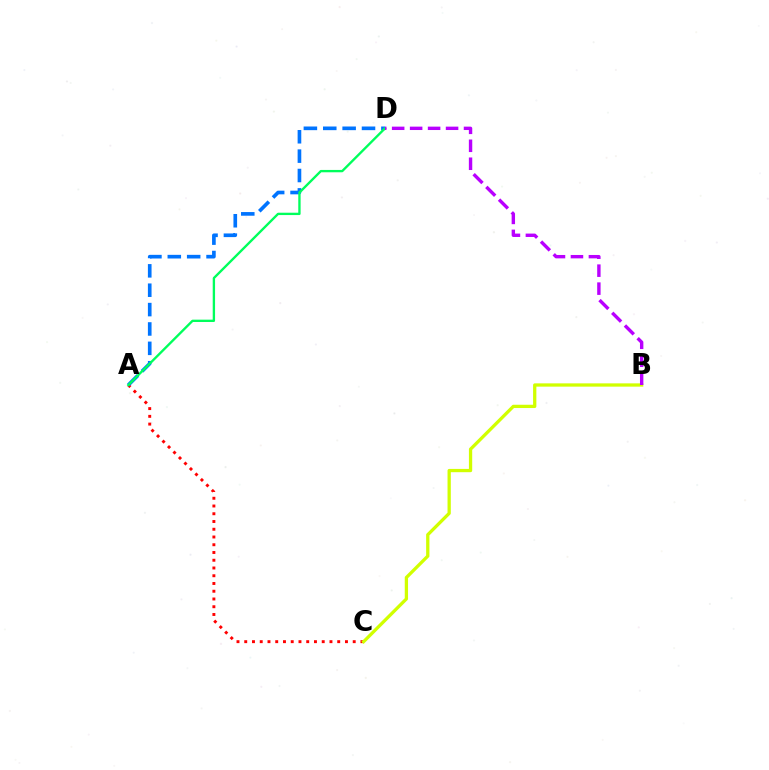{('A', 'C'): [{'color': '#ff0000', 'line_style': 'dotted', 'thickness': 2.11}], ('B', 'C'): [{'color': '#d1ff00', 'line_style': 'solid', 'thickness': 2.36}], ('A', 'D'): [{'color': '#0074ff', 'line_style': 'dashed', 'thickness': 2.63}, {'color': '#00ff5c', 'line_style': 'solid', 'thickness': 1.69}], ('B', 'D'): [{'color': '#b900ff', 'line_style': 'dashed', 'thickness': 2.44}]}